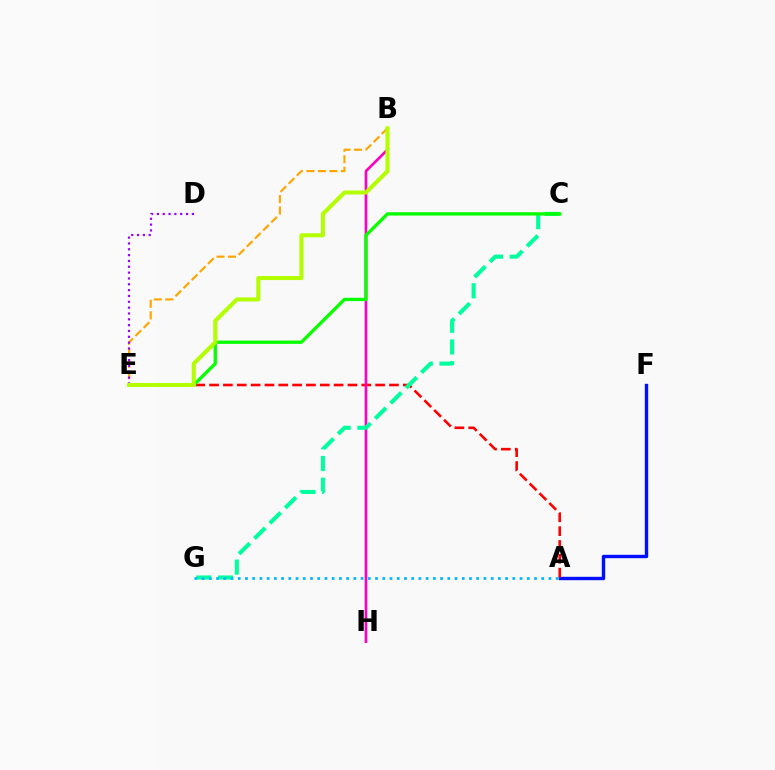{('A', 'F'): [{'color': '#0010ff', 'line_style': 'solid', 'thickness': 2.44}], ('A', 'E'): [{'color': '#ff0000', 'line_style': 'dashed', 'thickness': 1.88}], ('B', 'H'): [{'color': '#ff00bd', 'line_style': 'solid', 'thickness': 1.92}], ('C', 'G'): [{'color': '#00ff9d', 'line_style': 'dashed', 'thickness': 2.95}], ('B', 'E'): [{'color': '#ffa500', 'line_style': 'dashed', 'thickness': 1.56}, {'color': '#b3ff00', 'line_style': 'solid', 'thickness': 2.92}], ('D', 'E'): [{'color': '#9b00ff', 'line_style': 'dotted', 'thickness': 1.59}], ('C', 'E'): [{'color': '#08ff00', 'line_style': 'solid', 'thickness': 2.39}], ('A', 'G'): [{'color': '#00b5ff', 'line_style': 'dotted', 'thickness': 1.96}]}